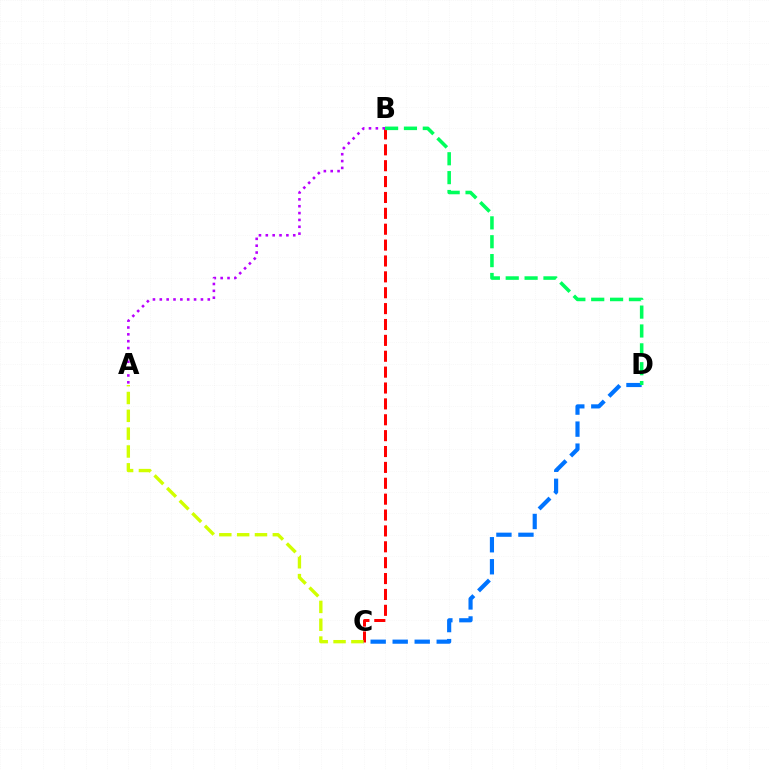{('B', 'C'): [{'color': '#ff0000', 'line_style': 'dashed', 'thickness': 2.16}], ('C', 'D'): [{'color': '#0074ff', 'line_style': 'dashed', 'thickness': 2.99}], ('B', 'D'): [{'color': '#00ff5c', 'line_style': 'dashed', 'thickness': 2.56}], ('A', 'C'): [{'color': '#d1ff00', 'line_style': 'dashed', 'thickness': 2.42}], ('A', 'B'): [{'color': '#b900ff', 'line_style': 'dotted', 'thickness': 1.86}]}